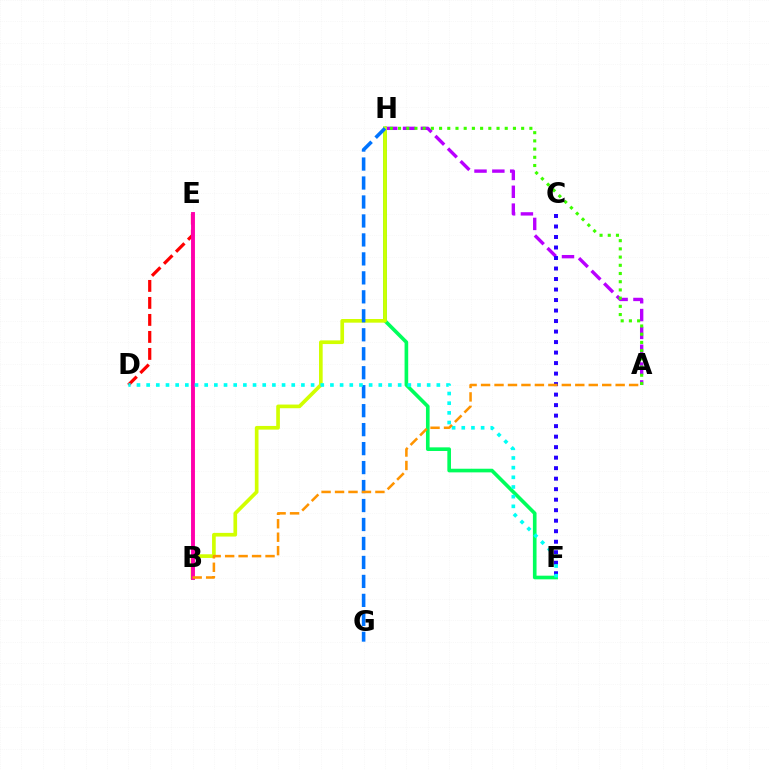{('A', 'H'): [{'color': '#b900ff', 'line_style': 'dashed', 'thickness': 2.42}, {'color': '#3dff00', 'line_style': 'dotted', 'thickness': 2.23}], ('D', 'E'): [{'color': '#ff0000', 'line_style': 'dashed', 'thickness': 2.31}], ('F', 'H'): [{'color': '#00ff5c', 'line_style': 'solid', 'thickness': 2.62}], ('B', 'H'): [{'color': '#d1ff00', 'line_style': 'solid', 'thickness': 2.64}], ('B', 'E'): [{'color': '#ff00ac', 'line_style': 'solid', 'thickness': 2.81}], ('G', 'H'): [{'color': '#0074ff', 'line_style': 'dashed', 'thickness': 2.58}], ('C', 'F'): [{'color': '#2500ff', 'line_style': 'dotted', 'thickness': 2.85}], ('D', 'F'): [{'color': '#00fff6', 'line_style': 'dotted', 'thickness': 2.63}], ('A', 'B'): [{'color': '#ff9400', 'line_style': 'dashed', 'thickness': 1.83}]}